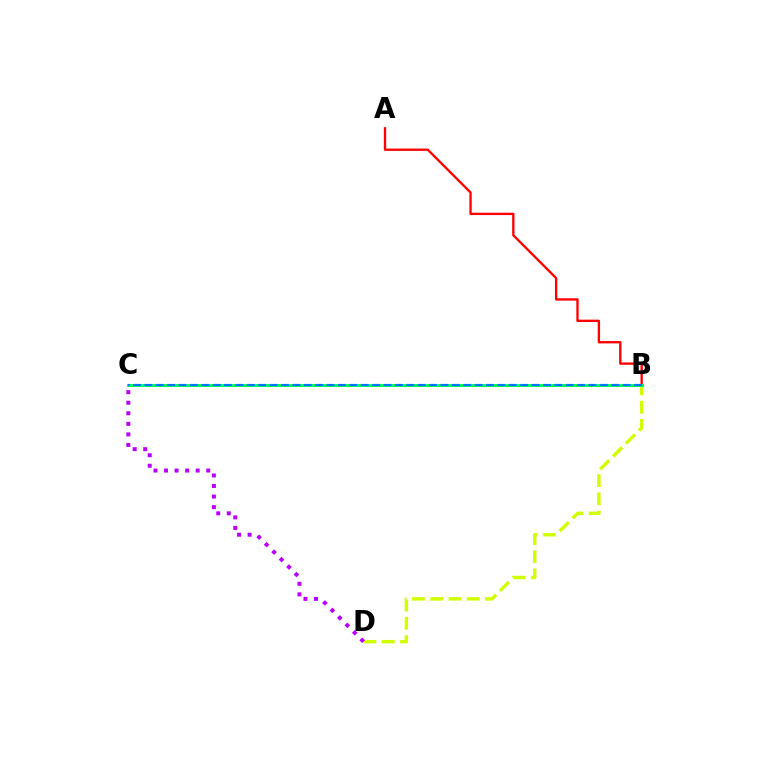{('B', 'D'): [{'color': '#d1ff00', 'line_style': 'dashed', 'thickness': 2.48}], ('C', 'D'): [{'color': '#b900ff', 'line_style': 'dotted', 'thickness': 2.87}], ('A', 'B'): [{'color': '#ff0000', 'line_style': 'solid', 'thickness': 1.68}], ('B', 'C'): [{'color': '#00ff5c', 'line_style': 'solid', 'thickness': 2.16}, {'color': '#0074ff', 'line_style': 'dashed', 'thickness': 1.55}]}